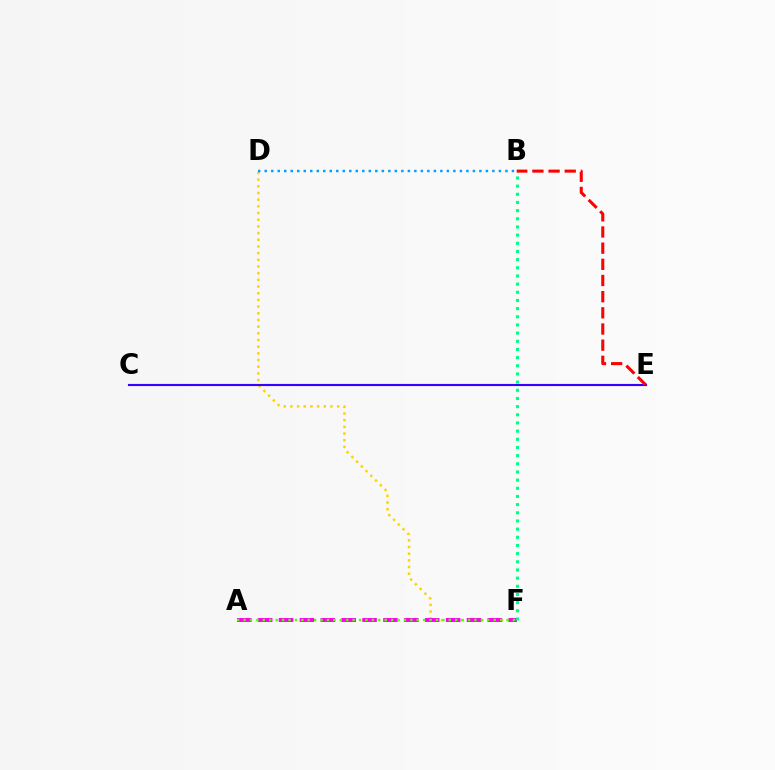{('D', 'F'): [{'color': '#ffd500', 'line_style': 'dotted', 'thickness': 1.82}], ('A', 'F'): [{'color': '#ff00ed', 'line_style': 'dashed', 'thickness': 2.84}, {'color': '#4fff00', 'line_style': 'dotted', 'thickness': 1.74}], ('B', 'D'): [{'color': '#009eff', 'line_style': 'dotted', 'thickness': 1.77}], ('C', 'E'): [{'color': '#3700ff', 'line_style': 'solid', 'thickness': 1.53}], ('B', 'F'): [{'color': '#00ff86', 'line_style': 'dotted', 'thickness': 2.22}], ('B', 'E'): [{'color': '#ff0000', 'line_style': 'dashed', 'thickness': 2.2}]}